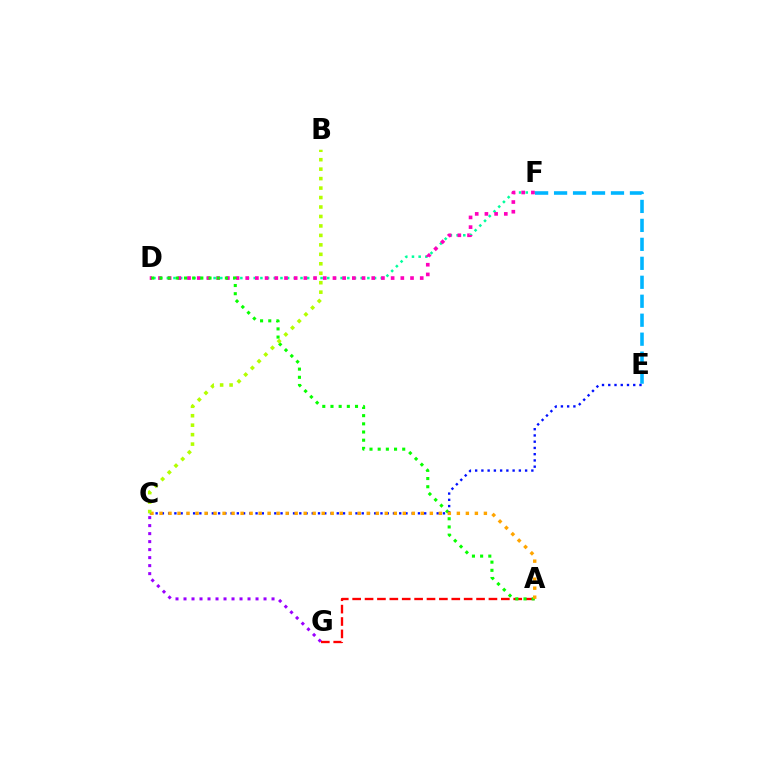{('D', 'F'): [{'color': '#00ff9d', 'line_style': 'dotted', 'thickness': 1.82}, {'color': '#ff00bd', 'line_style': 'dotted', 'thickness': 2.63}], ('C', 'G'): [{'color': '#9b00ff', 'line_style': 'dotted', 'thickness': 2.17}], ('E', 'F'): [{'color': '#00b5ff', 'line_style': 'dashed', 'thickness': 2.58}], ('A', 'G'): [{'color': '#ff0000', 'line_style': 'dashed', 'thickness': 1.68}], ('A', 'D'): [{'color': '#08ff00', 'line_style': 'dotted', 'thickness': 2.22}], ('C', 'E'): [{'color': '#0010ff', 'line_style': 'dotted', 'thickness': 1.7}], ('A', 'C'): [{'color': '#ffa500', 'line_style': 'dotted', 'thickness': 2.45}], ('B', 'C'): [{'color': '#b3ff00', 'line_style': 'dotted', 'thickness': 2.57}]}